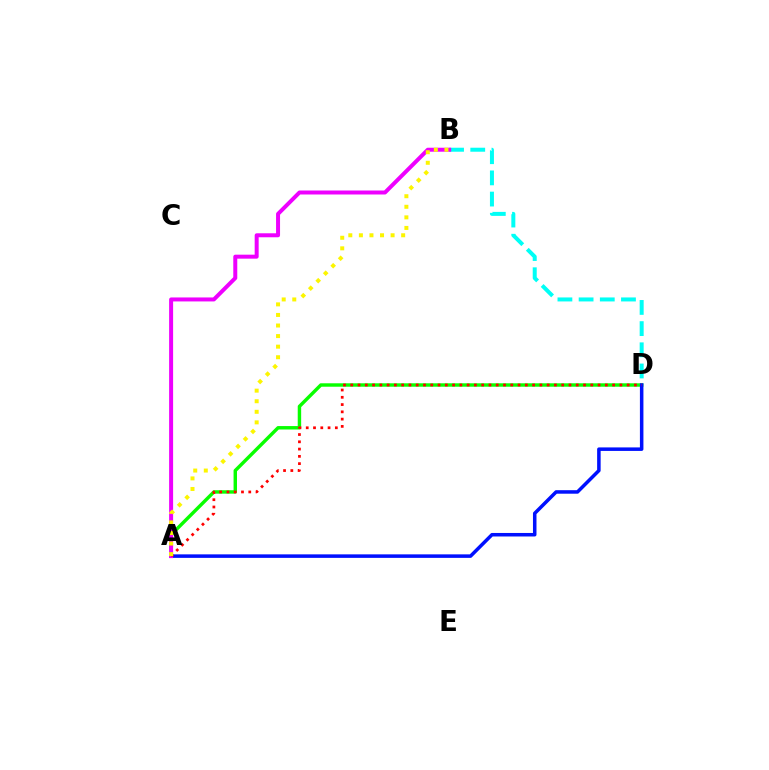{('A', 'D'): [{'color': '#08ff00', 'line_style': 'solid', 'thickness': 2.47}, {'color': '#0010ff', 'line_style': 'solid', 'thickness': 2.53}, {'color': '#ff0000', 'line_style': 'dotted', 'thickness': 1.98}], ('B', 'D'): [{'color': '#00fff6', 'line_style': 'dashed', 'thickness': 2.88}], ('A', 'B'): [{'color': '#ee00ff', 'line_style': 'solid', 'thickness': 2.87}, {'color': '#fcf500', 'line_style': 'dotted', 'thickness': 2.87}]}